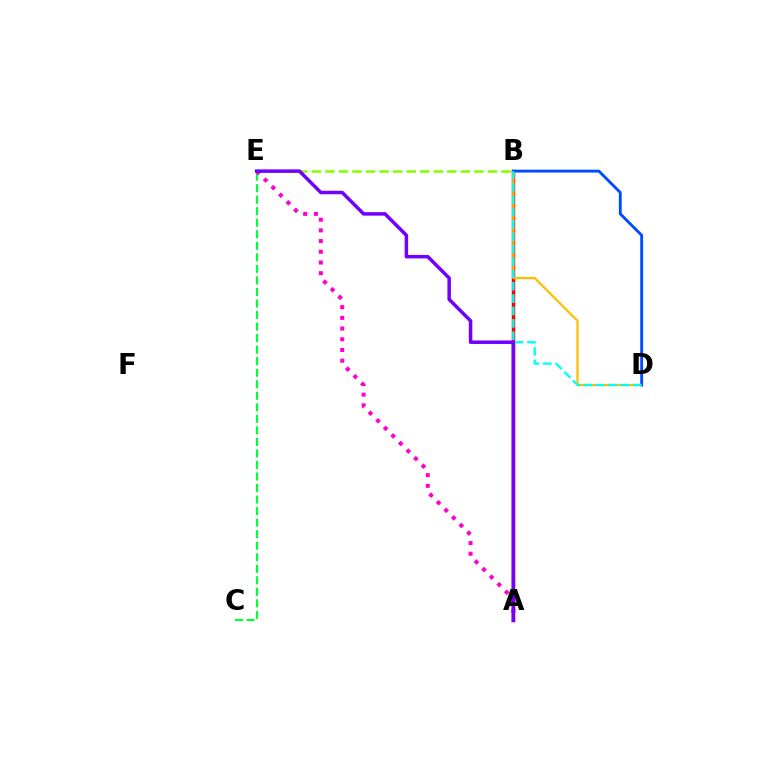{('C', 'E'): [{'color': '#00ff39', 'line_style': 'dashed', 'thickness': 1.57}], ('A', 'B'): [{'color': '#ff0000', 'line_style': 'solid', 'thickness': 2.52}], ('B', 'E'): [{'color': '#84ff00', 'line_style': 'dashed', 'thickness': 1.84}], ('A', 'E'): [{'color': '#ff00cf', 'line_style': 'dotted', 'thickness': 2.91}, {'color': '#7200ff', 'line_style': 'solid', 'thickness': 2.52}], ('B', 'D'): [{'color': '#ffbd00', 'line_style': 'solid', 'thickness': 1.62}, {'color': '#004bff', 'line_style': 'solid', 'thickness': 2.06}, {'color': '#00fff6', 'line_style': 'dashed', 'thickness': 1.68}]}